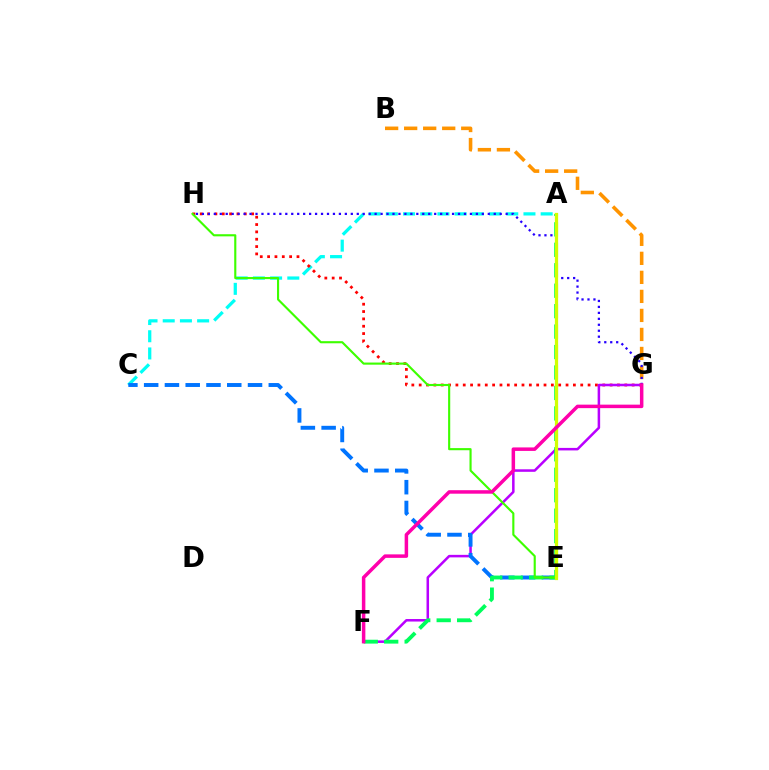{('A', 'C'): [{'color': '#00fff6', 'line_style': 'dashed', 'thickness': 2.34}], ('G', 'H'): [{'color': '#ff0000', 'line_style': 'dotted', 'thickness': 2.0}, {'color': '#2500ff', 'line_style': 'dotted', 'thickness': 1.62}], ('F', 'G'): [{'color': '#b900ff', 'line_style': 'solid', 'thickness': 1.81}, {'color': '#ff00ac', 'line_style': 'solid', 'thickness': 2.52}], ('C', 'E'): [{'color': '#0074ff', 'line_style': 'dashed', 'thickness': 2.82}], ('A', 'F'): [{'color': '#00ff5c', 'line_style': 'dashed', 'thickness': 2.78}], ('B', 'G'): [{'color': '#ff9400', 'line_style': 'dashed', 'thickness': 2.58}], ('E', 'H'): [{'color': '#3dff00', 'line_style': 'solid', 'thickness': 1.53}], ('A', 'E'): [{'color': '#d1ff00', 'line_style': 'solid', 'thickness': 2.33}]}